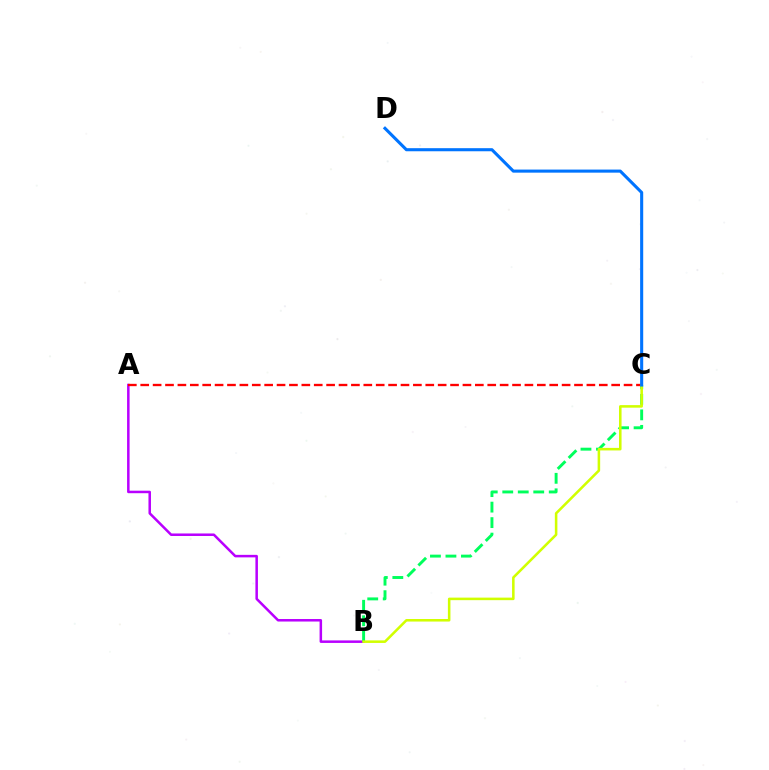{('A', 'B'): [{'color': '#b900ff', 'line_style': 'solid', 'thickness': 1.81}], ('A', 'C'): [{'color': '#ff0000', 'line_style': 'dashed', 'thickness': 1.68}], ('B', 'C'): [{'color': '#00ff5c', 'line_style': 'dashed', 'thickness': 2.1}, {'color': '#d1ff00', 'line_style': 'solid', 'thickness': 1.84}], ('C', 'D'): [{'color': '#0074ff', 'line_style': 'solid', 'thickness': 2.22}]}